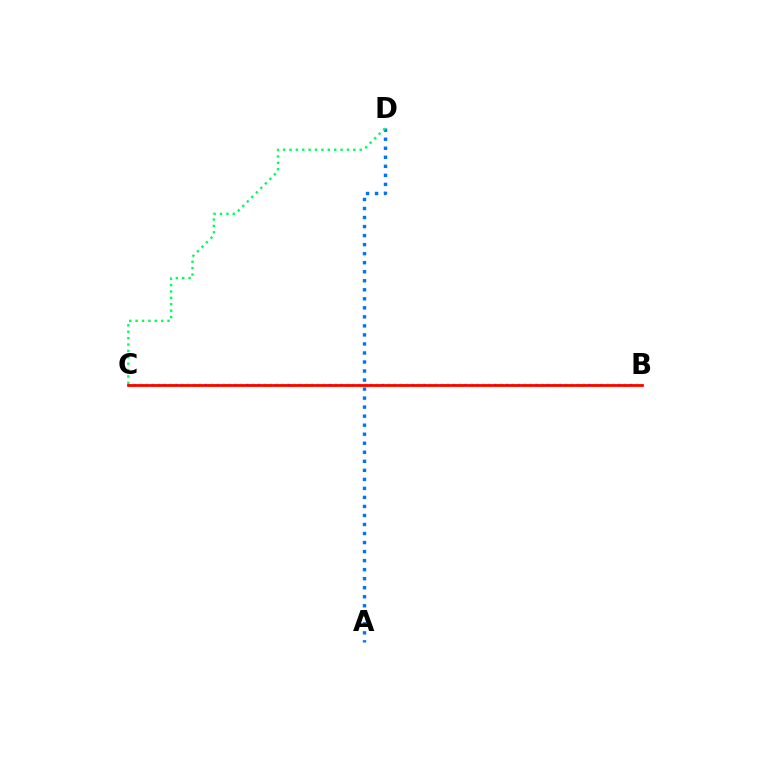{('A', 'D'): [{'color': '#0074ff', 'line_style': 'dotted', 'thickness': 2.45}], ('B', 'C'): [{'color': '#b900ff', 'line_style': 'dotted', 'thickness': 1.6}, {'color': '#d1ff00', 'line_style': 'dashed', 'thickness': 1.86}, {'color': '#ff0000', 'line_style': 'solid', 'thickness': 1.99}], ('C', 'D'): [{'color': '#00ff5c', 'line_style': 'dotted', 'thickness': 1.74}]}